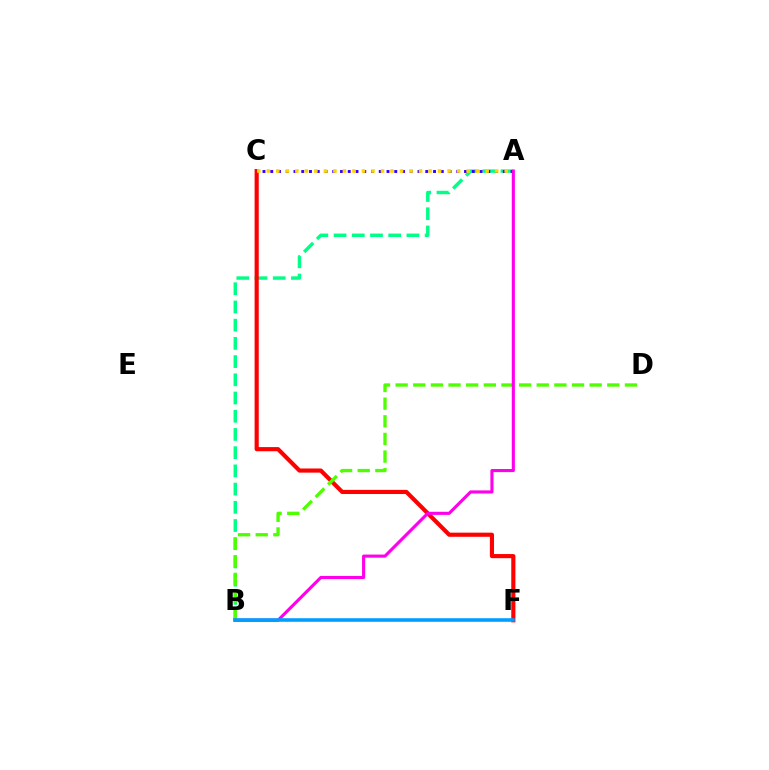{('A', 'B'): [{'color': '#00ff86', 'line_style': 'dashed', 'thickness': 2.47}, {'color': '#ff00ed', 'line_style': 'solid', 'thickness': 2.24}], ('C', 'F'): [{'color': '#ff0000', 'line_style': 'solid', 'thickness': 2.98}], ('B', 'D'): [{'color': '#4fff00', 'line_style': 'dashed', 'thickness': 2.4}], ('A', 'C'): [{'color': '#3700ff', 'line_style': 'dotted', 'thickness': 2.11}, {'color': '#ffd500', 'line_style': 'dotted', 'thickness': 2.59}], ('B', 'F'): [{'color': '#009eff', 'line_style': 'solid', 'thickness': 2.57}]}